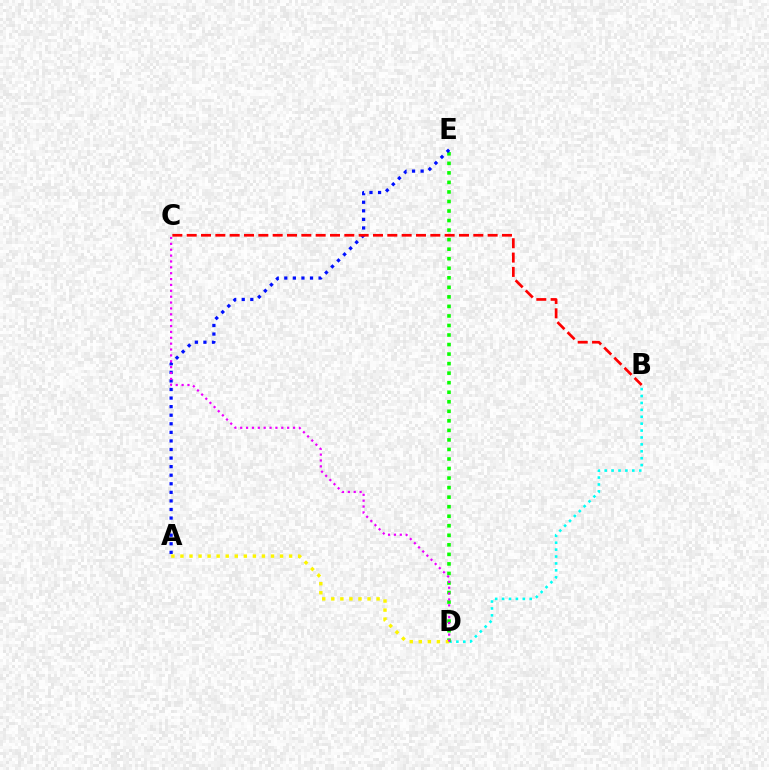{('B', 'D'): [{'color': '#00fff6', 'line_style': 'dotted', 'thickness': 1.88}], ('D', 'E'): [{'color': '#08ff00', 'line_style': 'dotted', 'thickness': 2.59}], ('A', 'E'): [{'color': '#0010ff', 'line_style': 'dotted', 'thickness': 2.33}], ('A', 'D'): [{'color': '#fcf500', 'line_style': 'dotted', 'thickness': 2.46}], ('C', 'D'): [{'color': '#ee00ff', 'line_style': 'dotted', 'thickness': 1.59}], ('B', 'C'): [{'color': '#ff0000', 'line_style': 'dashed', 'thickness': 1.95}]}